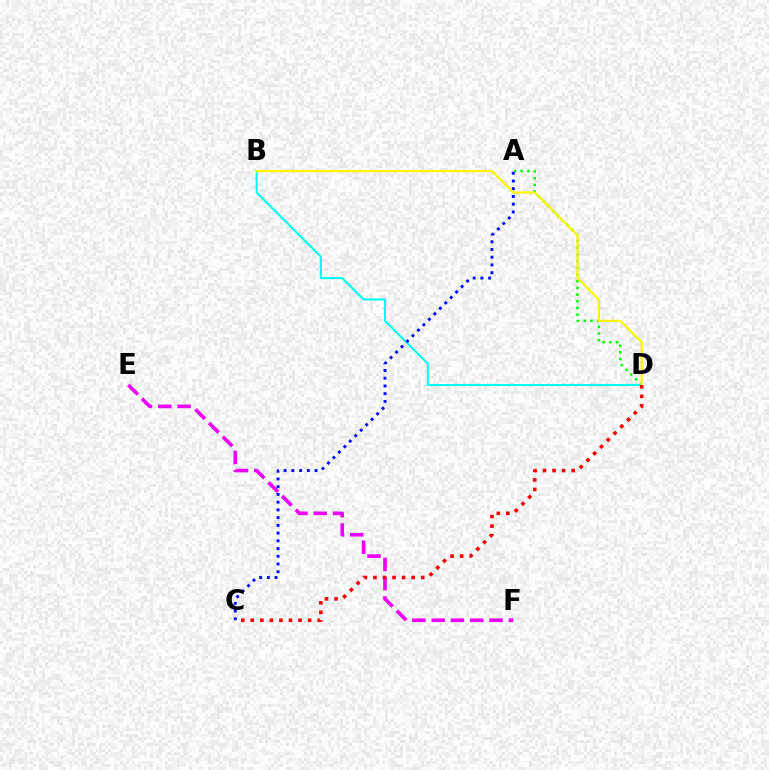{('E', 'F'): [{'color': '#ee00ff', 'line_style': 'dashed', 'thickness': 2.62}], ('A', 'D'): [{'color': '#08ff00', 'line_style': 'dotted', 'thickness': 1.82}], ('B', 'D'): [{'color': '#00fff6', 'line_style': 'solid', 'thickness': 1.5}, {'color': '#fcf500', 'line_style': 'solid', 'thickness': 1.59}], ('A', 'C'): [{'color': '#0010ff', 'line_style': 'dotted', 'thickness': 2.1}], ('C', 'D'): [{'color': '#ff0000', 'line_style': 'dotted', 'thickness': 2.6}]}